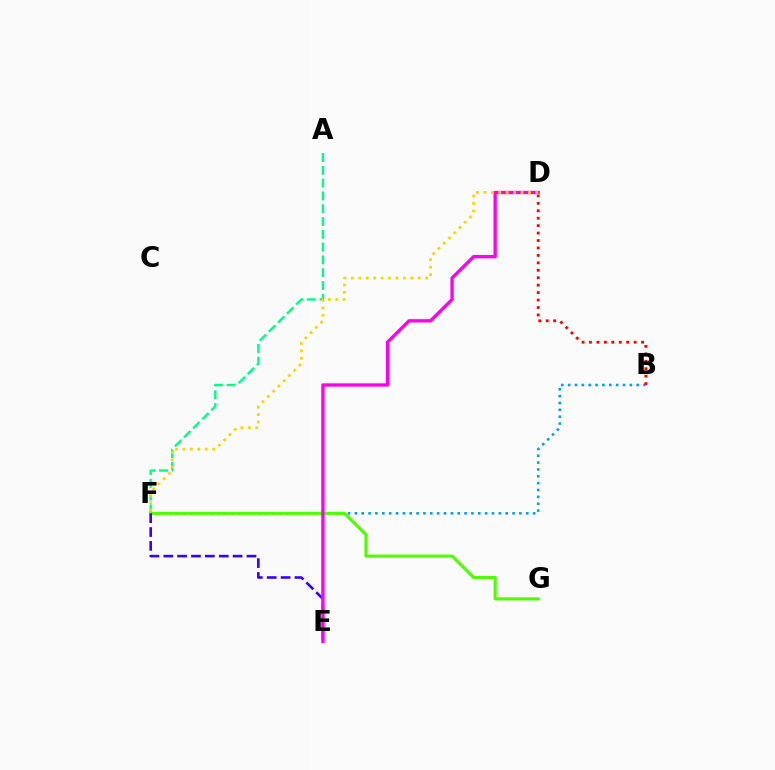{('A', 'F'): [{'color': '#00ff86', 'line_style': 'dashed', 'thickness': 1.74}], ('B', 'F'): [{'color': '#009eff', 'line_style': 'dotted', 'thickness': 1.86}], ('F', 'G'): [{'color': '#4fff00', 'line_style': 'solid', 'thickness': 2.24}], ('B', 'D'): [{'color': '#ff0000', 'line_style': 'dotted', 'thickness': 2.02}], ('E', 'F'): [{'color': '#3700ff', 'line_style': 'dashed', 'thickness': 1.88}], ('D', 'E'): [{'color': '#ff00ed', 'line_style': 'solid', 'thickness': 2.4}], ('D', 'F'): [{'color': '#ffd500', 'line_style': 'dotted', 'thickness': 2.02}]}